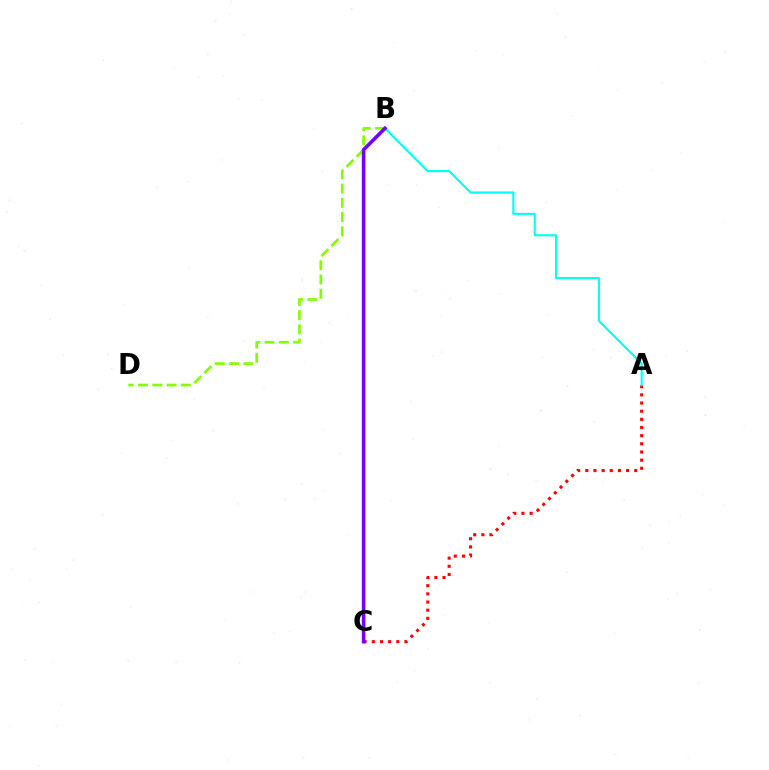{('B', 'D'): [{'color': '#84ff00', 'line_style': 'dashed', 'thickness': 1.94}], ('A', 'C'): [{'color': '#ff0000', 'line_style': 'dotted', 'thickness': 2.22}], ('A', 'B'): [{'color': '#00fff6', 'line_style': 'solid', 'thickness': 1.52}], ('B', 'C'): [{'color': '#7200ff', 'line_style': 'solid', 'thickness': 2.57}]}